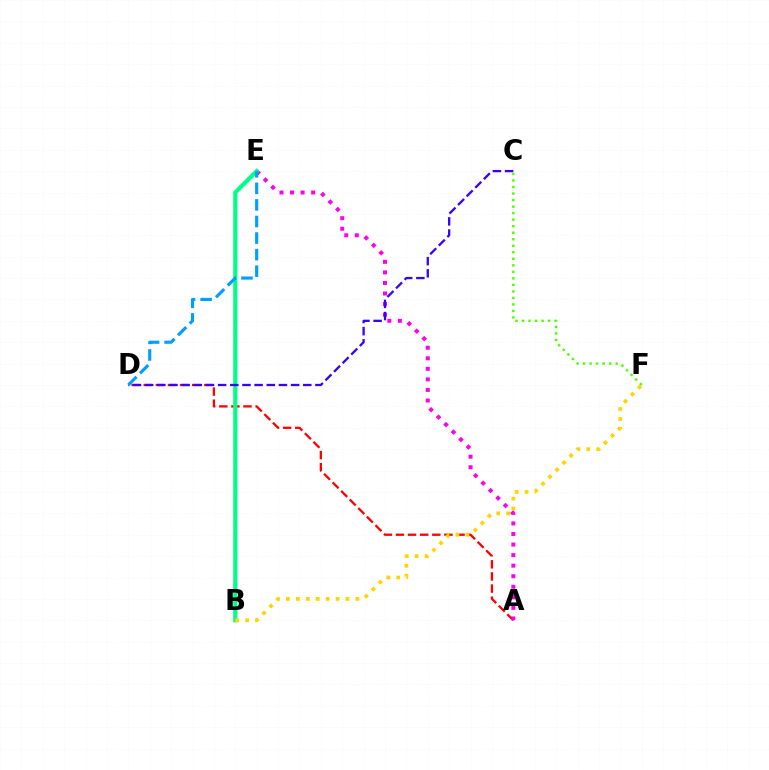{('A', 'D'): [{'color': '#ff0000', 'line_style': 'dashed', 'thickness': 1.65}], ('C', 'F'): [{'color': '#4fff00', 'line_style': 'dotted', 'thickness': 1.77}], ('A', 'E'): [{'color': '#ff00ed', 'line_style': 'dotted', 'thickness': 2.87}], ('B', 'E'): [{'color': '#00ff86', 'line_style': 'solid', 'thickness': 2.99}], ('C', 'D'): [{'color': '#3700ff', 'line_style': 'dashed', 'thickness': 1.65}], ('D', 'E'): [{'color': '#009eff', 'line_style': 'dashed', 'thickness': 2.25}], ('B', 'F'): [{'color': '#ffd500', 'line_style': 'dotted', 'thickness': 2.7}]}